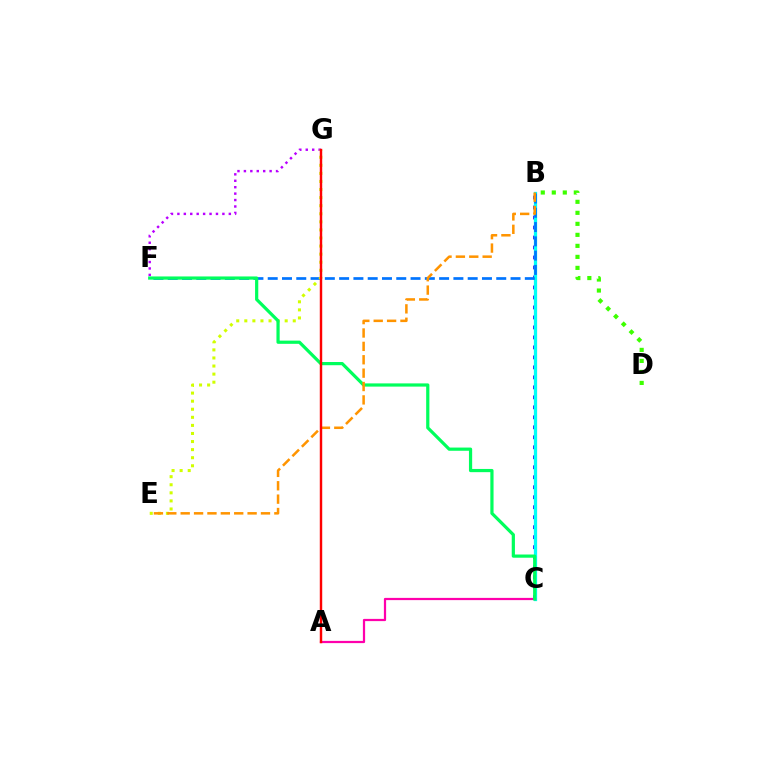{('B', 'C'): [{'color': '#2500ff', 'line_style': 'dotted', 'thickness': 2.71}, {'color': '#00fff6', 'line_style': 'solid', 'thickness': 2.35}], ('F', 'G'): [{'color': '#b900ff', 'line_style': 'dotted', 'thickness': 1.75}], ('B', 'D'): [{'color': '#3dff00', 'line_style': 'dotted', 'thickness': 2.99}], ('B', 'F'): [{'color': '#0074ff', 'line_style': 'dashed', 'thickness': 1.94}], ('A', 'C'): [{'color': '#ff00ac', 'line_style': 'solid', 'thickness': 1.6}], ('E', 'G'): [{'color': '#d1ff00', 'line_style': 'dotted', 'thickness': 2.19}], ('C', 'F'): [{'color': '#00ff5c', 'line_style': 'solid', 'thickness': 2.31}], ('B', 'E'): [{'color': '#ff9400', 'line_style': 'dashed', 'thickness': 1.82}], ('A', 'G'): [{'color': '#ff0000', 'line_style': 'solid', 'thickness': 1.75}]}